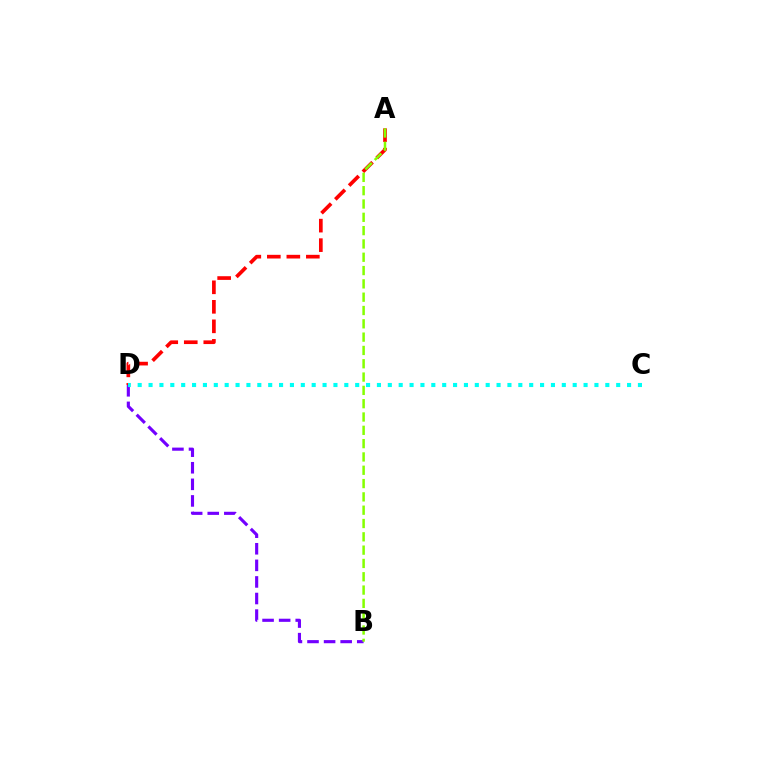{('A', 'D'): [{'color': '#ff0000', 'line_style': 'dashed', 'thickness': 2.65}], ('B', 'D'): [{'color': '#7200ff', 'line_style': 'dashed', 'thickness': 2.25}], ('C', 'D'): [{'color': '#00fff6', 'line_style': 'dotted', 'thickness': 2.95}], ('A', 'B'): [{'color': '#84ff00', 'line_style': 'dashed', 'thickness': 1.81}]}